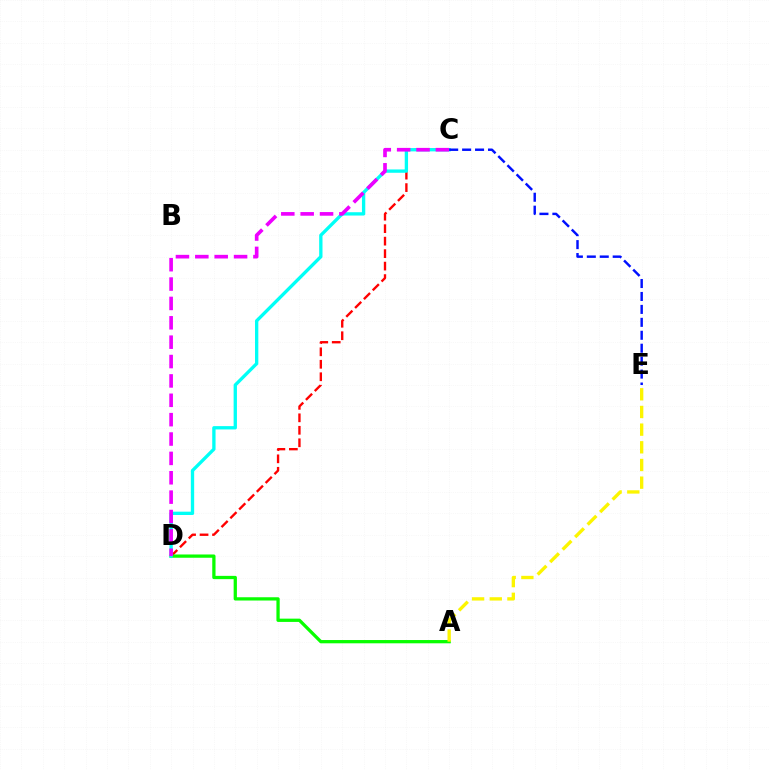{('C', 'D'): [{'color': '#ff0000', 'line_style': 'dashed', 'thickness': 1.7}, {'color': '#00fff6', 'line_style': 'solid', 'thickness': 2.39}, {'color': '#ee00ff', 'line_style': 'dashed', 'thickness': 2.63}], ('A', 'D'): [{'color': '#08ff00', 'line_style': 'solid', 'thickness': 2.35}], ('A', 'E'): [{'color': '#fcf500', 'line_style': 'dashed', 'thickness': 2.4}], ('C', 'E'): [{'color': '#0010ff', 'line_style': 'dashed', 'thickness': 1.76}]}